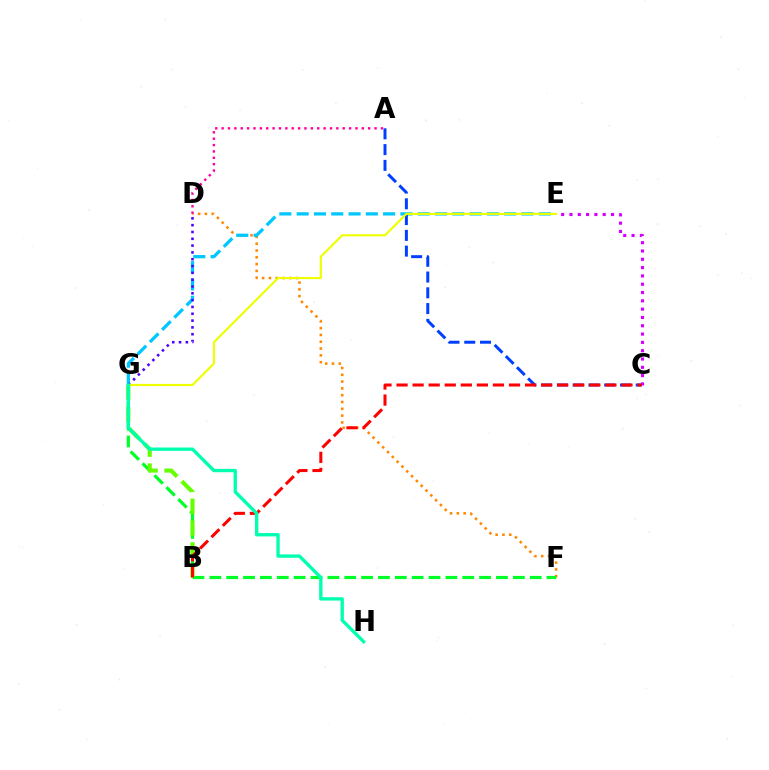{('D', 'F'): [{'color': '#ff8800', 'line_style': 'dotted', 'thickness': 1.85}], ('A', 'D'): [{'color': '#ff00a0', 'line_style': 'dotted', 'thickness': 1.73}], ('F', 'G'): [{'color': '#00ff27', 'line_style': 'dashed', 'thickness': 2.29}], ('E', 'G'): [{'color': '#00c7ff', 'line_style': 'dashed', 'thickness': 2.35}, {'color': '#eeff00', 'line_style': 'solid', 'thickness': 1.55}], ('C', 'E'): [{'color': '#d600ff', 'line_style': 'dotted', 'thickness': 2.26}], ('B', 'G'): [{'color': '#66ff00', 'line_style': 'dashed', 'thickness': 2.96}], ('D', 'G'): [{'color': '#4f00ff', 'line_style': 'dotted', 'thickness': 1.85}], ('A', 'C'): [{'color': '#003fff', 'line_style': 'dashed', 'thickness': 2.14}], ('B', 'C'): [{'color': '#ff0000', 'line_style': 'dashed', 'thickness': 2.18}], ('G', 'H'): [{'color': '#00ffaf', 'line_style': 'solid', 'thickness': 2.4}]}